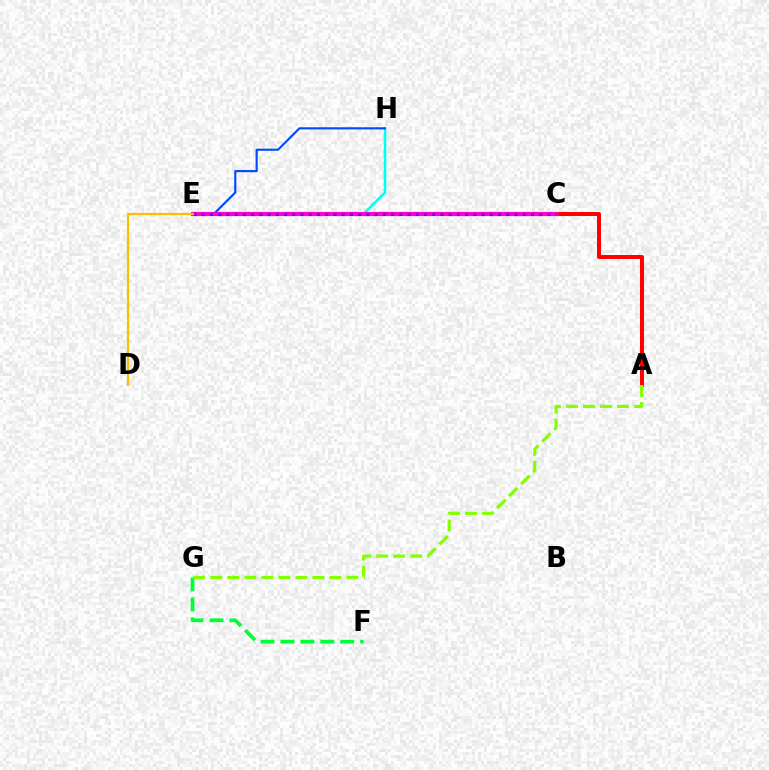{('E', 'H'): [{'color': '#00fff6', 'line_style': 'solid', 'thickness': 1.83}, {'color': '#004bff', 'line_style': 'solid', 'thickness': 1.55}], ('A', 'C'): [{'color': '#ff0000', 'line_style': 'solid', 'thickness': 2.87}], ('C', 'E'): [{'color': '#ff00cf', 'line_style': 'solid', 'thickness': 2.99}, {'color': '#7200ff', 'line_style': 'dotted', 'thickness': 2.24}], ('F', 'G'): [{'color': '#00ff39', 'line_style': 'dashed', 'thickness': 2.71}], ('A', 'G'): [{'color': '#84ff00', 'line_style': 'dashed', 'thickness': 2.31}], ('D', 'E'): [{'color': '#ffbd00', 'line_style': 'solid', 'thickness': 1.6}]}